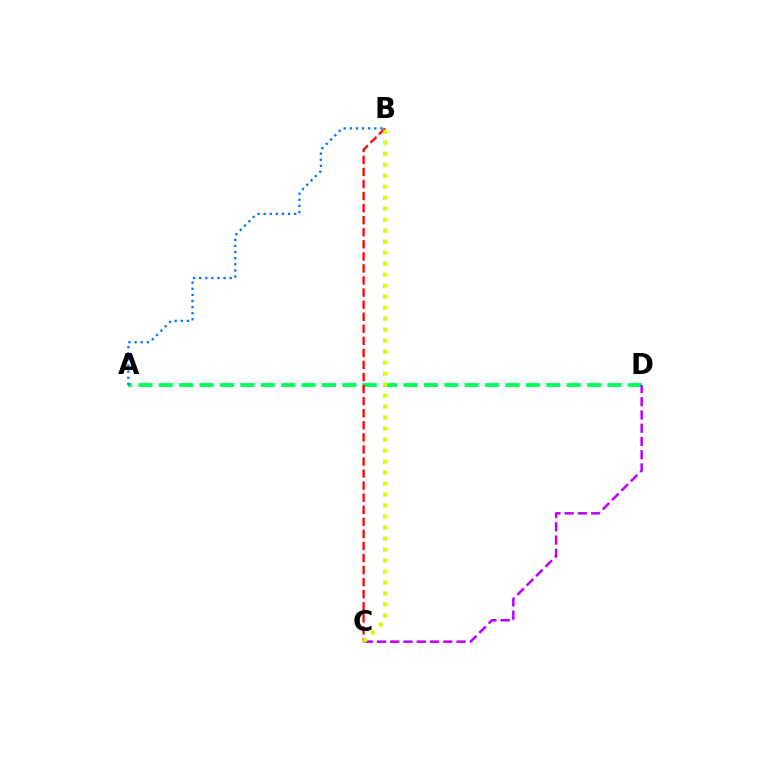{('A', 'D'): [{'color': '#00ff5c', 'line_style': 'dashed', 'thickness': 2.77}], ('B', 'C'): [{'color': '#ff0000', 'line_style': 'dashed', 'thickness': 1.64}, {'color': '#d1ff00', 'line_style': 'dotted', 'thickness': 2.99}], ('C', 'D'): [{'color': '#b900ff', 'line_style': 'dashed', 'thickness': 1.8}], ('A', 'B'): [{'color': '#0074ff', 'line_style': 'dotted', 'thickness': 1.66}]}